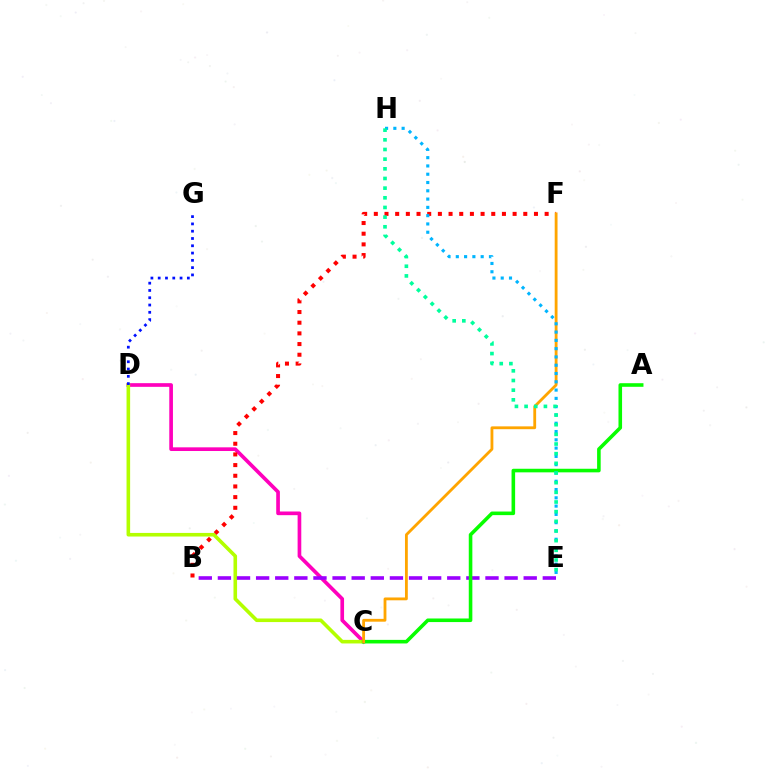{('C', 'D'): [{'color': '#ff00bd', 'line_style': 'solid', 'thickness': 2.64}, {'color': '#b3ff00', 'line_style': 'solid', 'thickness': 2.59}], ('B', 'E'): [{'color': '#9b00ff', 'line_style': 'dashed', 'thickness': 2.6}], ('A', 'C'): [{'color': '#08ff00', 'line_style': 'solid', 'thickness': 2.58}], ('D', 'G'): [{'color': '#0010ff', 'line_style': 'dotted', 'thickness': 1.98}], ('B', 'F'): [{'color': '#ff0000', 'line_style': 'dotted', 'thickness': 2.9}], ('C', 'F'): [{'color': '#ffa500', 'line_style': 'solid', 'thickness': 2.03}], ('E', 'H'): [{'color': '#00b5ff', 'line_style': 'dotted', 'thickness': 2.25}, {'color': '#00ff9d', 'line_style': 'dotted', 'thickness': 2.63}]}